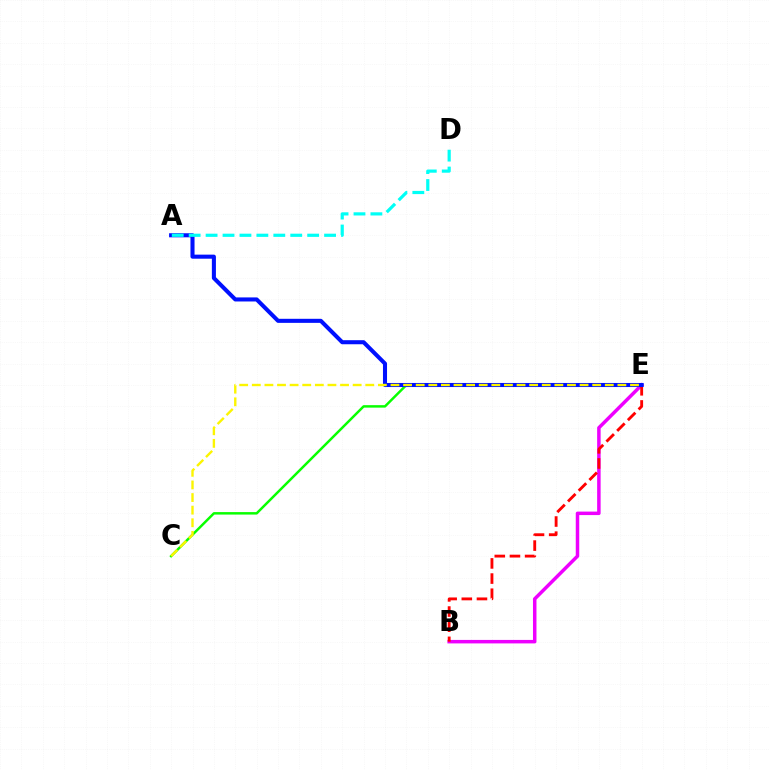{('B', 'E'): [{'color': '#ee00ff', 'line_style': 'solid', 'thickness': 2.51}, {'color': '#ff0000', 'line_style': 'dashed', 'thickness': 2.06}], ('C', 'E'): [{'color': '#08ff00', 'line_style': 'solid', 'thickness': 1.78}, {'color': '#fcf500', 'line_style': 'dashed', 'thickness': 1.71}], ('A', 'E'): [{'color': '#0010ff', 'line_style': 'solid', 'thickness': 2.92}], ('A', 'D'): [{'color': '#00fff6', 'line_style': 'dashed', 'thickness': 2.3}]}